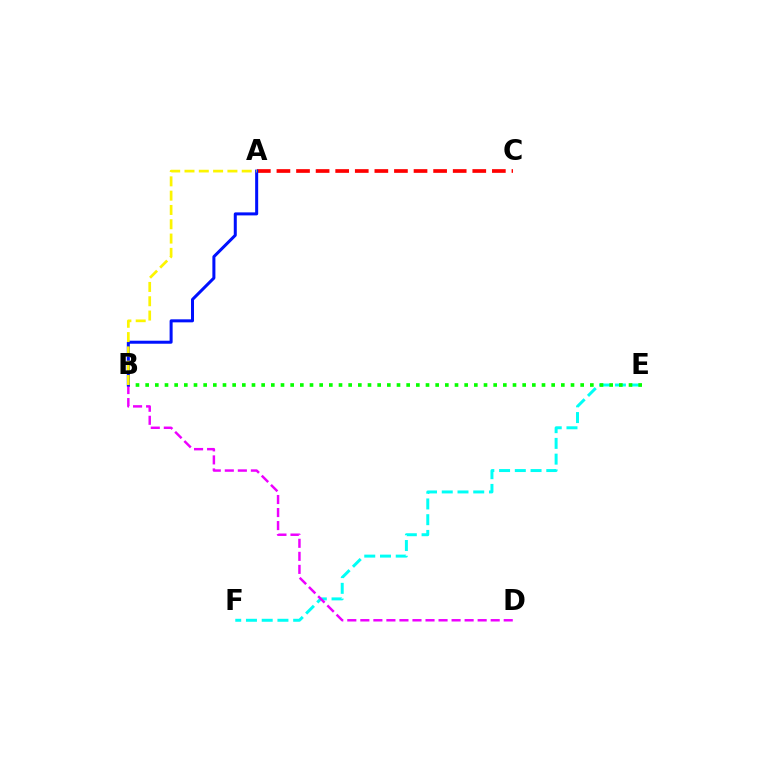{('E', 'F'): [{'color': '#00fff6', 'line_style': 'dashed', 'thickness': 2.14}], ('B', 'E'): [{'color': '#08ff00', 'line_style': 'dotted', 'thickness': 2.63}], ('B', 'D'): [{'color': '#ee00ff', 'line_style': 'dashed', 'thickness': 1.77}], ('A', 'C'): [{'color': '#ff0000', 'line_style': 'dashed', 'thickness': 2.66}], ('A', 'B'): [{'color': '#0010ff', 'line_style': 'solid', 'thickness': 2.17}, {'color': '#fcf500', 'line_style': 'dashed', 'thickness': 1.94}]}